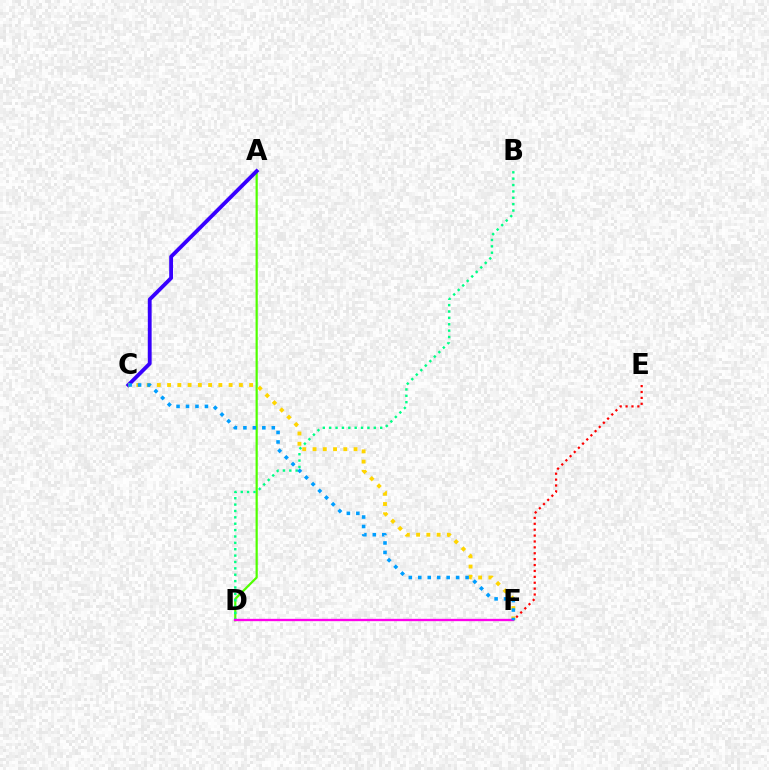{('E', 'F'): [{'color': '#ff0000', 'line_style': 'dotted', 'thickness': 1.6}], ('A', 'D'): [{'color': '#4fff00', 'line_style': 'solid', 'thickness': 1.59}], ('A', 'C'): [{'color': '#3700ff', 'line_style': 'solid', 'thickness': 2.76}], ('C', 'F'): [{'color': '#ffd500', 'line_style': 'dotted', 'thickness': 2.79}, {'color': '#009eff', 'line_style': 'dotted', 'thickness': 2.57}], ('B', 'D'): [{'color': '#00ff86', 'line_style': 'dotted', 'thickness': 1.73}], ('D', 'F'): [{'color': '#ff00ed', 'line_style': 'solid', 'thickness': 1.68}]}